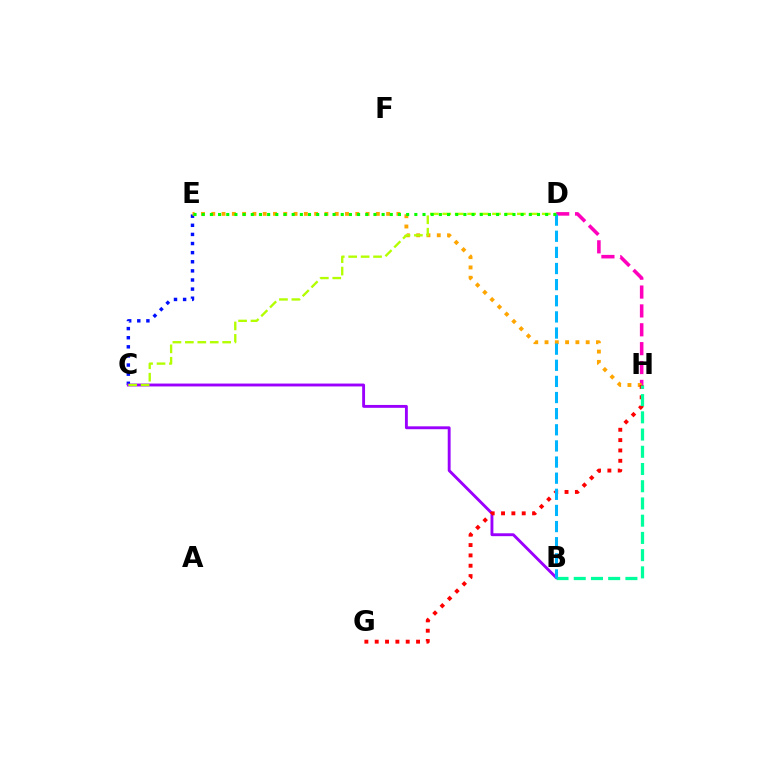{('D', 'H'): [{'color': '#ff00bd', 'line_style': 'dashed', 'thickness': 2.56}], ('C', 'E'): [{'color': '#0010ff', 'line_style': 'dotted', 'thickness': 2.48}], ('E', 'H'): [{'color': '#ffa500', 'line_style': 'dotted', 'thickness': 2.79}], ('B', 'C'): [{'color': '#9b00ff', 'line_style': 'solid', 'thickness': 2.07}], ('G', 'H'): [{'color': '#ff0000', 'line_style': 'dotted', 'thickness': 2.81}], ('B', 'H'): [{'color': '#00ff9d', 'line_style': 'dashed', 'thickness': 2.34}], ('B', 'D'): [{'color': '#00b5ff', 'line_style': 'dashed', 'thickness': 2.19}], ('C', 'D'): [{'color': '#b3ff00', 'line_style': 'dashed', 'thickness': 1.69}], ('D', 'E'): [{'color': '#08ff00', 'line_style': 'dotted', 'thickness': 2.22}]}